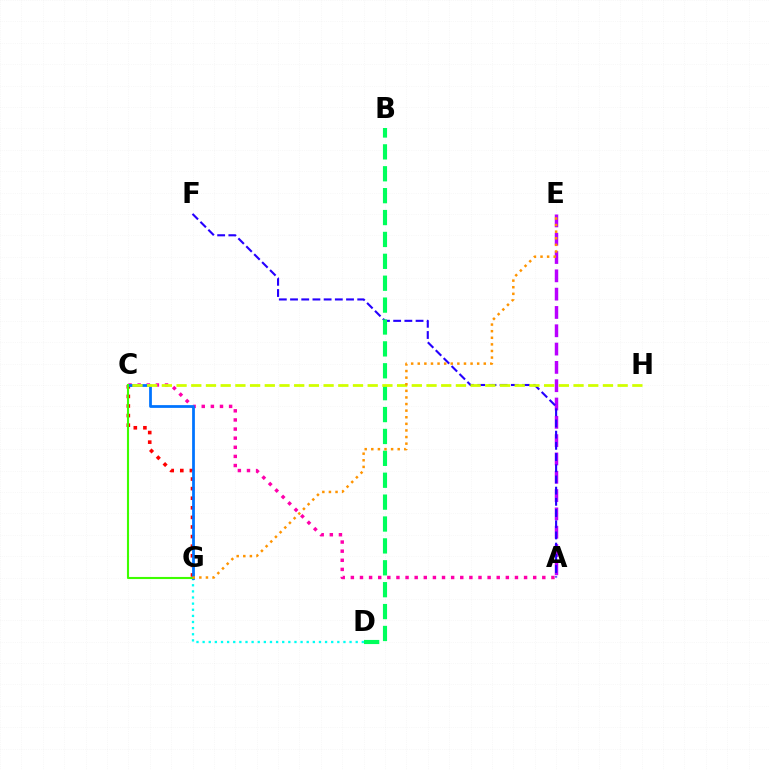{('D', 'G'): [{'color': '#00fff6', 'line_style': 'dotted', 'thickness': 1.66}], ('C', 'G'): [{'color': '#ff0000', 'line_style': 'dotted', 'thickness': 2.61}, {'color': '#0074ff', 'line_style': 'solid', 'thickness': 1.98}, {'color': '#3dff00', 'line_style': 'solid', 'thickness': 1.52}], ('A', 'E'): [{'color': '#b900ff', 'line_style': 'dashed', 'thickness': 2.49}], ('A', 'C'): [{'color': '#ff00ac', 'line_style': 'dotted', 'thickness': 2.48}], ('A', 'F'): [{'color': '#2500ff', 'line_style': 'dashed', 'thickness': 1.52}], ('B', 'D'): [{'color': '#00ff5c', 'line_style': 'dashed', 'thickness': 2.97}], ('C', 'H'): [{'color': '#d1ff00', 'line_style': 'dashed', 'thickness': 2.0}], ('E', 'G'): [{'color': '#ff9400', 'line_style': 'dotted', 'thickness': 1.79}]}